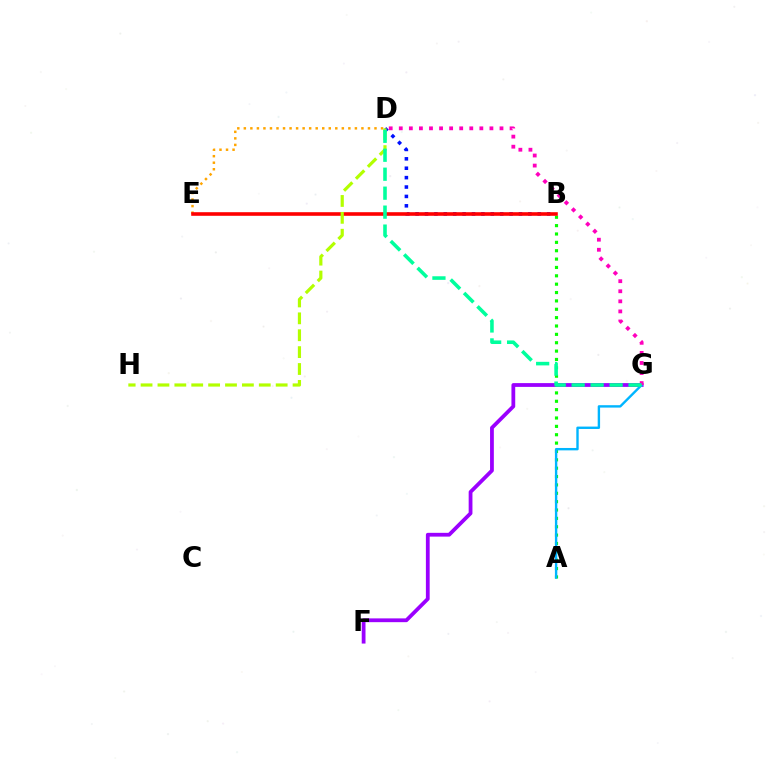{('B', 'D'): [{'color': '#0010ff', 'line_style': 'dotted', 'thickness': 2.55}], ('D', 'E'): [{'color': '#ffa500', 'line_style': 'dotted', 'thickness': 1.78}], ('F', 'G'): [{'color': '#9b00ff', 'line_style': 'solid', 'thickness': 2.72}], ('A', 'B'): [{'color': '#08ff00', 'line_style': 'dotted', 'thickness': 2.27}], ('B', 'E'): [{'color': '#ff0000', 'line_style': 'solid', 'thickness': 2.59}], ('A', 'G'): [{'color': '#00b5ff', 'line_style': 'solid', 'thickness': 1.72}], ('D', 'H'): [{'color': '#b3ff00', 'line_style': 'dashed', 'thickness': 2.29}], ('D', 'G'): [{'color': '#ff00bd', 'line_style': 'dotted', 'thickness': 2.74}, {'color': '#00ff9d', 'line_style': 'dashed', 'thickness': 2.58}]}